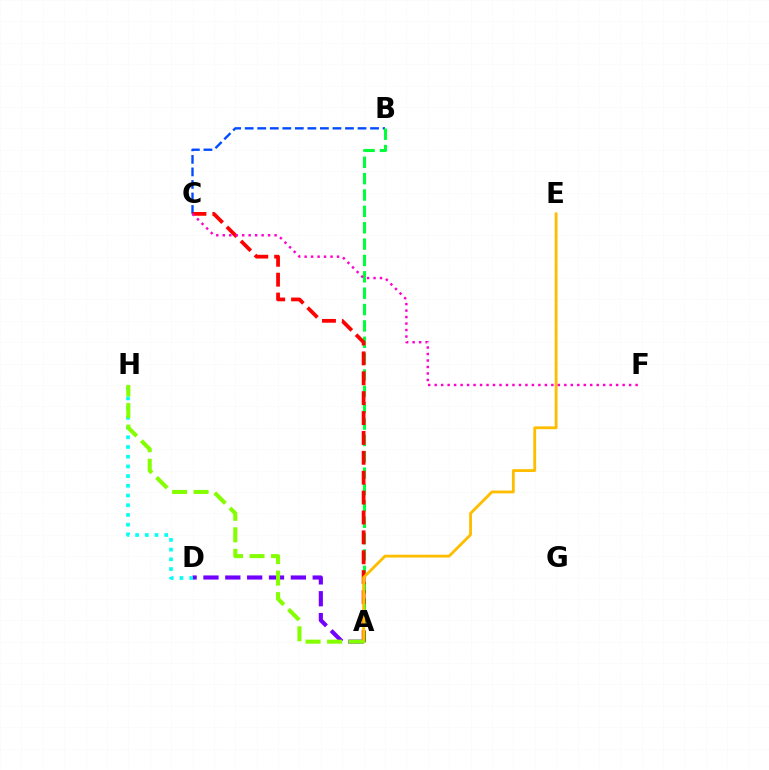{('B', 'C'): [{'color': '#004bff', 'line_style': 'dashed', 'thickness': 1.7}], ('A', 'D'): [{'color': '#7200ff', 'line_style': 'dashed', 'thickness': 2.97}], ('A', 'B'): [{'color': '#00ff39', 'line_style': 'dashed', 'thickness': 2.22}], ('A', 'C'): [{'color': '#ff0000', 'line_style': 'dashed', 'thickness': 2.7}], ('D', 'H'): [{'color': '#00fff6', 'line_style': 'dotted', 'thickness': 2.64}], ('A', 'E'): [{'color': '#ffbd00', 'line_style': 'solid', 'thickness': 2.04}], ('A', 'H'): [{'color': '#84ff00', 'line_style': 'dashed', 'thickness': 2.92}], ('C', 'F'): [{'color': '#ff00cf', 'line_style': 'dotted', 'thickness': 1.76}]}